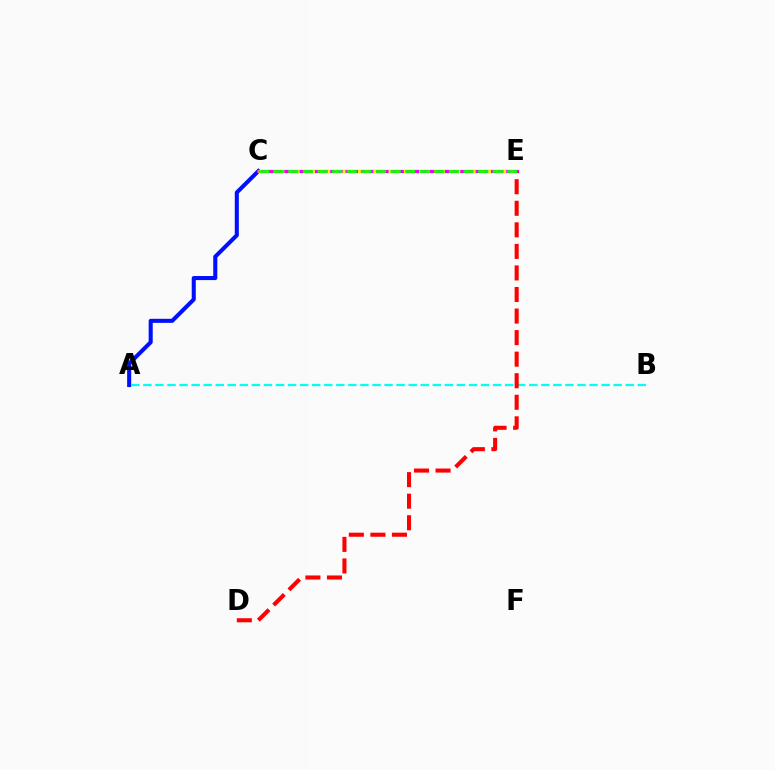{('A', 'C'): [{'color': '#0010ff', 'line_style': 'solid', 'thickness': 2.93}], ('C', 'E'): [{'color': '#ee00ff', 'line_style': 'solid', 'thickness': 2.3}, {'color': '#fcf500', 'line_style': 'dotted', 'thickness': 2.08}, {'color': '#08ff00', 'line_style': 'dashed', 'thickness': 1.98}], ('A', 'B'): [{'color': '#00fff6', 'line_style': 'dashed', 'thickness': 1.64}], ('D', 'E'): [{'color': '#ff0000', 'line_style': 'dashed', 'thickness': 2.93}]}